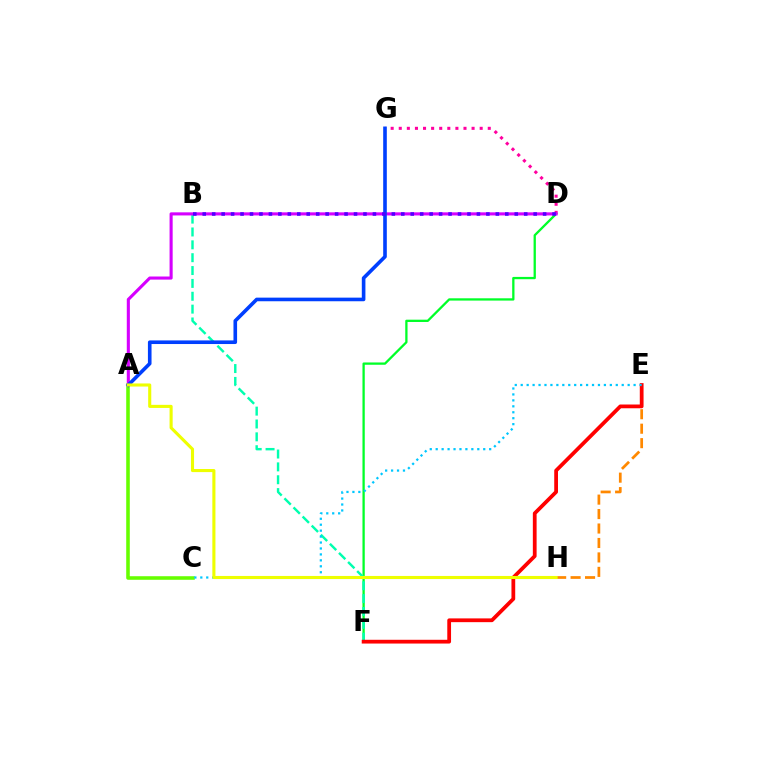{('A', 'C'): [{'color': '#66ff00', 'line_style': 'solid', 'thickness': 2.57}], ('D', 'G'): [{'color': '#ff00a0', 'line_style': 'dotted', 'thickness': 2.2}], ('D', 'F'): [{'color': '#00ff27', 'line_style': 'solid', 'thickness': 1.65}], ('B', 'F'): [{'color': '#00ffaf', 'line_style': 'dashed', 'thickness': 1.75}], ('E', 'H'): [{'color': '#ff8800', 'line_style': 'dashed', 'thickness': 1.96}], ('A', 'D'): [{'color': '#d600ff', 'line_style': 'solid', 'thickness': 2.23}], ('A', 'G'): [{'color': '#003fff', 'line_style': 'solid', 'thickness': 2.6}], ('E', 'F'): [{'color': '#ff0000', 'line_style': 'solid', 'thickness': 2.71}], ('C', 'E'): [{'color': '#00c7ff', 'line_style': 'dotted', 'thickness': 1.61}], ('A', 'H'): [{'color': '#eeff00', 'line_style': 'solid', 'thickness': 2.23}], ('B', 'D'): [{'color': '#4f00ff', 'line_style': 'dotted', 'thickness': 2.57}]}